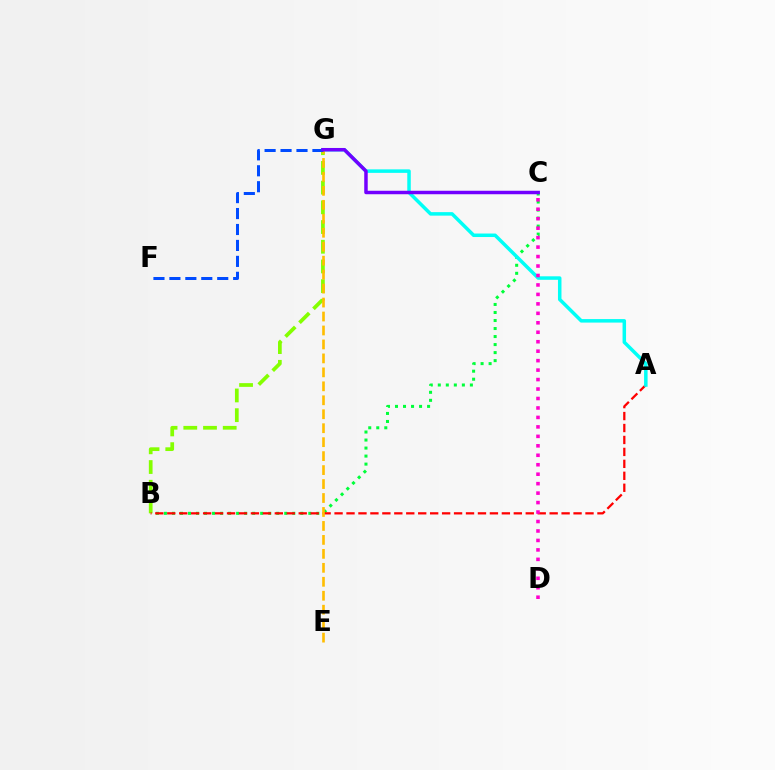{('B', 'C'): [{'color': '#00ff39', 'line_style': 'dotted', 'thickness': 2.18}], ('B', 'G'): [{'color': '#84ff00', 'line_style': 'dashed', 'thickness': 2.68}], ('A', 'B'): [{'color': '#ff0000', 'line_style': 'dashed', 'thickness': 1.62}], ('A', 'G'): [{'color': '#00fff6', 'line_style': 'solid', 'thickness': 2.52}], ('C', 'D'): [{'color': '#ff00cf', 'line_style': 'dotted', 'thickness': 2.57}], ('E', 'G'): [{'color': '#ffbd00', 'line_style': 'dashed', 'thickness': 1.9}], ('F', 'G'): [{'color': '#004bff', 'line_style': 'dashed', 'thickness': 2.17}], ('C', 'G'): [{'color': '#7200ff', 'line_style': 'solid', 'thickness': 2.5}]}